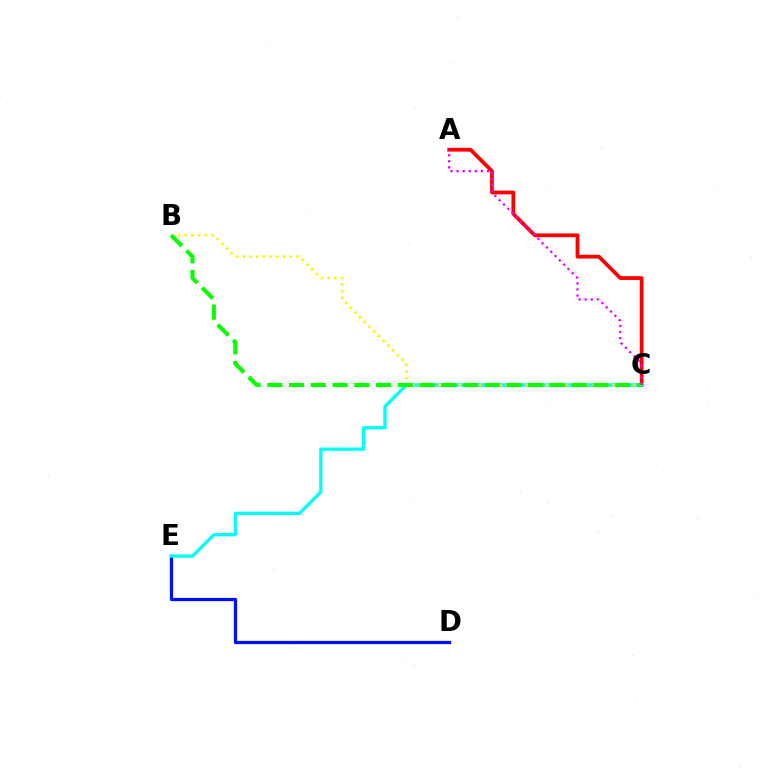{('A', 'C'): [{'color': '#ff0000', 'line_style': 'solid', 'thickness': 2.71}, {'color': '#ee00ff', 'line_style': 'dotted', 'thickness': 1.65}], ('D', 'E'): [{'color': '#0010ff', 'line_style': 'solid', 'thickness': 2.33}], ('C', 'E'): [{'color': '#00fff6', 'line_style': 'solid', 'thickness': 2.39}], ('B', 'C'): [{'color': '#fcf500', 'line_style': 'dotted', 'thickness': 1.82}, {'color': '#08ff00', 'line_style': 'dashed', 'thickness': 2.95}]}